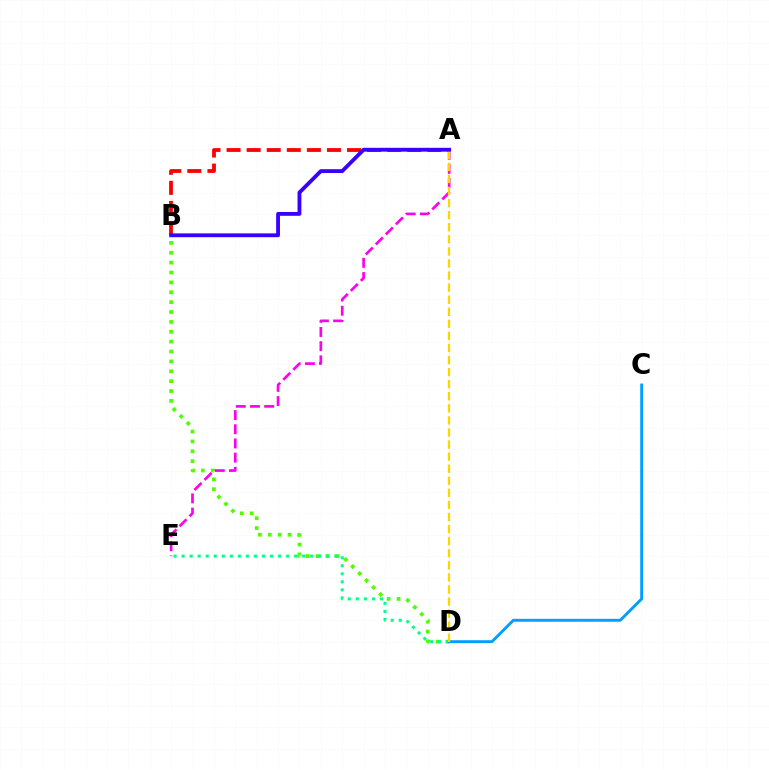{('B', 'D'): [{'color': '#4fff00', 'line_style': 'dotted', 'thickness': 2.68}], ('D', 'E'): [{'color': '#00ff86', 'line_style': 'dotted', 'thickness': 2.18}], ('A', 'B'): [{'color': '#ff0000', 'line_style': 'dashed', 'thickness': 2.73}, {'color': '#3700ff', 'line_style': 'solid', 'thickness': 2.76}], ('C', 'D'): [{'color': '#009eff', 'line_style': 'solid', 'thickness': 2.08}], ('A', 'E'): [{'color': '#ff00ed', 'line_style': 'dashed', 'thickness': 1.93}], ('A', 'D'): [{'color': '#ffd500', 'line_style': 'dashed', 'thickness': 1.64}]}